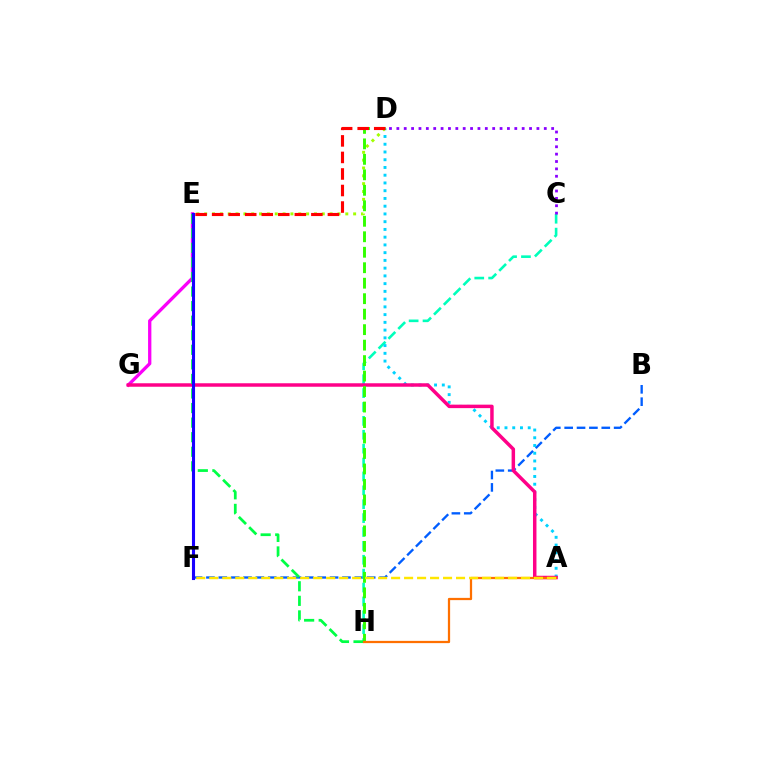{('B', 'F'): [{'color': '#005dff', 'line_style': 'dashed', 'thickness': 1.68}], ('C', 'H'): [{'color': '#00ffbb', 'line_style': 'dashed', 'thickness': 1.89}], ('A', 'D'): [{'color': '#00d3ff', 'line_style': 'dotted', 'thickness': 2.1}], ('E', 'G'): [{'color': '#fa00f9', 'line_style': 'solid', 'thickness': 2.37}], ('A', 'G'): [{'color': '#ff0088', 'line_style': 'solid', 'thickness': 2.5}], ('D', 'E'): [{'color': '#a2ff00', 'line_style': 'dotted', 'thickness': 2.13}, {'color': '#ff0000', 'line_style': 'dashed', 'thickness': 2.25}], ('D', 'H'): [{'color': '#31ff00', 'line_style': 'dashed', 'thickness': 2.1}], ('E', 'H'): [{'color': '#00ff45', 'line_style': 'dashed', 'thickness': 1.98}], ('E', 'F'): [{'color': '#1900ff', 'line_style': 'solid', 'thickness': 2.23}], ('A', 'H'): [{'color': '#ff7000', 'line_style': 'solid', 'thickness': 1.62}], ('A', 'F'): [{'color': '#ffe600', 'line_style': 'dashed', 'thickness': 1.76}], ('C', 'D'): [{'color': '#8a00ff', 'line_style': 'dotted', 'thickness': 2.0}]}